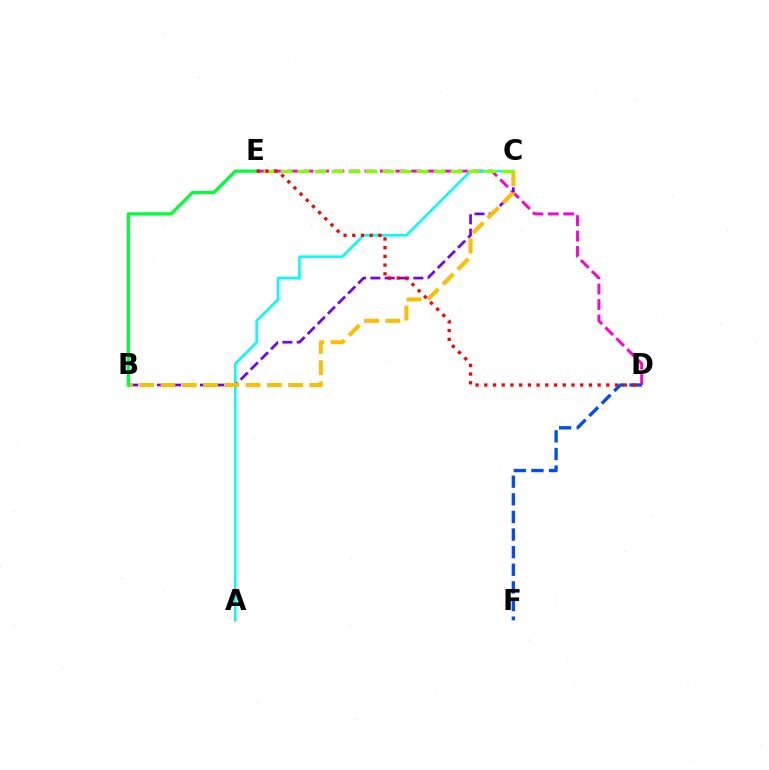{('D', 'E'): [{'color': '#ff00cf', 'line_style': 'dashed', 'thickness': 2.1}, {'color': '#ff0000', 'line_style': 'dotted', 'thickness': 2.37}], ('A', 'C'): [{'color': '#00fff6', 'line_style': 'solid', 'thickness': 1.87}], ('B', 'C'): [{'color': '#7200ff', 'line_style': 'dashed', 'thickness': 1.94}, {'color': '#ffbd00', 'line_style': 'dashed', 'thickness': 2.89}], ('C', 'E'): [{'color': '#84ff00', 'line_style': 'dashed', 'thickness': 2.31}], ('D', 'F'): [{'color': '#004bff', 'line_style': 'dashed', 'thickness': 2.39}], ('B', 'E'): [{'color': '#00ff39', 'line_style': 'solid', 'thickness': 2.35}]}